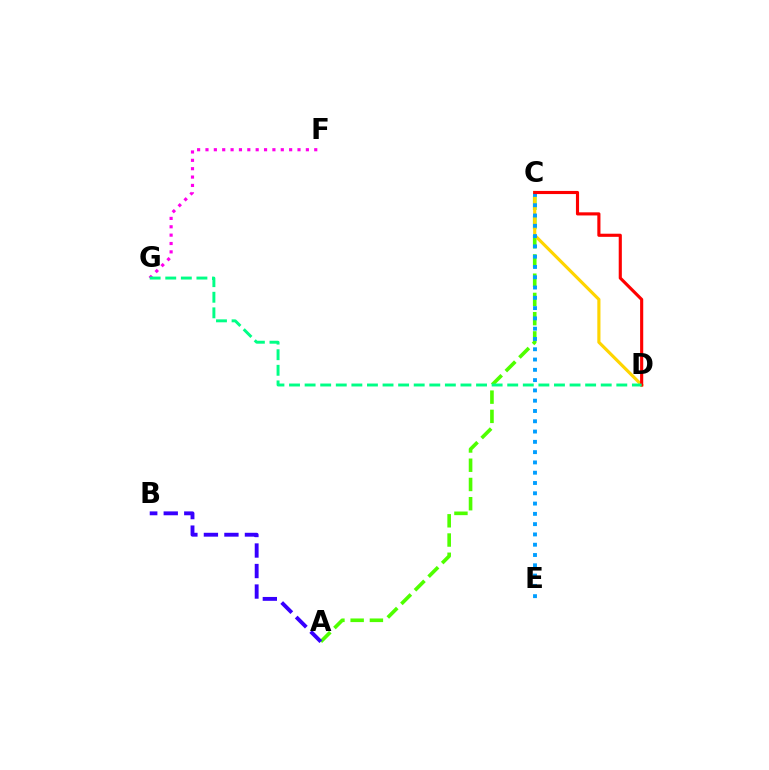{('A', 'C'): [{'color': '#4fff00', 'line_style': 'dashed', 'thickness': 2.61}], ('A', 'B'): [{'color': '#3700ff', 'line_style': 'dashed', 'thickness': 2.79}], ('C', 'D'): [{'color': '#ffd500', 'line_style': 'solid', 'thickness': 2.27}, {'color': '#ff0000', 'line_style': 'solid', 'thickness': 2.25}], ('F', 'G'): [{'color': '#ff00ed', 'line_style': 'dotted', 'thickness': 2.27}], ('C', 'E'): [{'color': '#009eff', 'line_style': 'dotted', 'thickness': 2.8}], ('D', 'G'): [{'color': '#00ff86', 'line_style': 'dashed', 'thickness': 2.12}]}